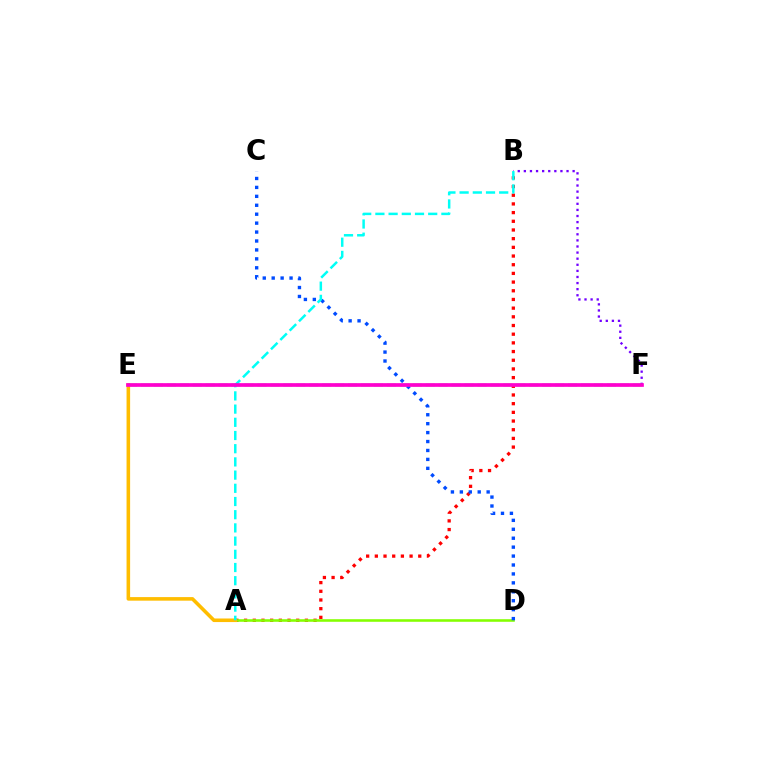{('A', 'B'): [{'color': '#ff0000', 'line_style': 'dotted', 'thickness': 2.36}, {'color': '#00fff6', 'line_style': 'dashed', 'thickness': 1.79}], ('A', 'D'): [{'color': '#84ff00', 'line_style': 'solid', 'thickness': 1.86}], ('C', 'D'): [{'color': '#004bff', 'line_style': 'dotted', 'thickness': 2.43}], ('B', 'F'): [{'color': '#7200ff', 'line_style': 'dotted', 'thickness': 1.66}], ('A', 'E'): [{'color': '#ffbd00', 'line_style': 'solid', 'thickness': 2.57}], ('E', 'F'): [{'color': '#00ff39', 'line_style': 'dashed', 'thickness': 1.76}, {'color': '#ff00cf', 'line_style': 'solid', 'thickness': 2.66}]}